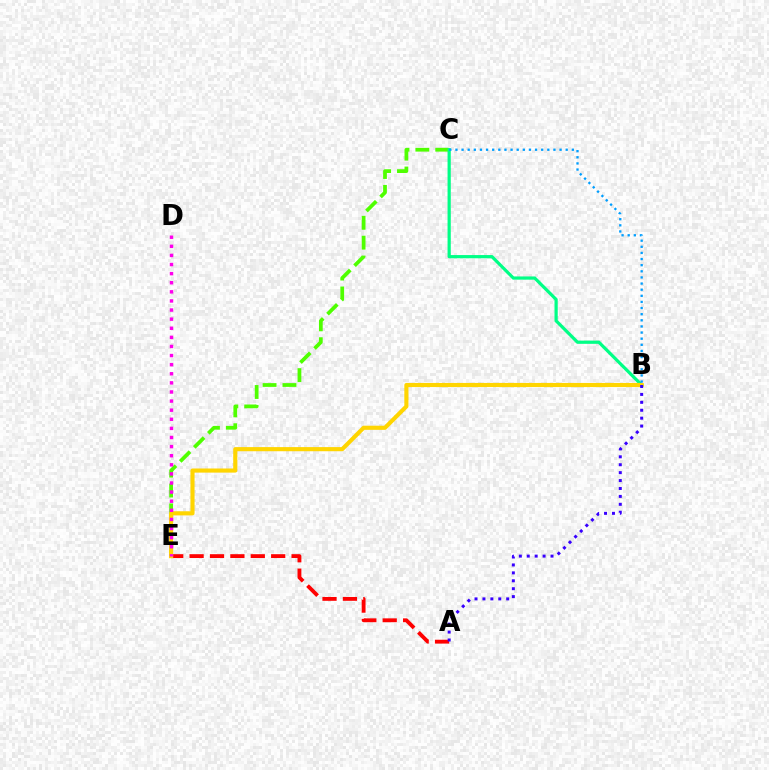{('C', 'E'): [{'color': '#4fff00', 'line_style': 'dashed', 'thickness': 2.7}], ('A', 'E'): [{'color': '#ff0000', 'line_style': 'dashed', 'thickness': 2.77}], ('B', 'C'): [{'color': '#00ff86', 'line_style': 'solid', 'thickness': 2.32}, {'color': '#009eff', 'line_style': 'dotted', 'thickness': 1.66}], ('B', 'E'): [{'color': '#ffd500', 'line_style': 'solid', 'thickness': 2.97}], ('D', 'E'): [{'color': '#ff00ed', 'line_style': 'dotted', 'thickness': 2.47}], ('A', 'B'): [{'color': '#3700ff', 'line_style': 'dotted', 'thickness': 2.15}]}